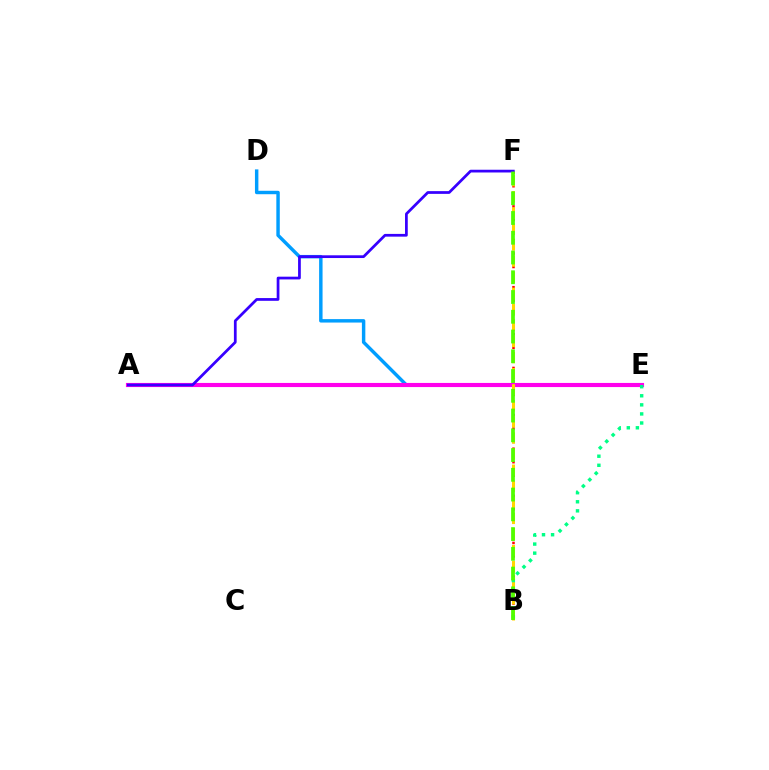{('D', 'E'): [{'color': '#009eff', 'line_style': 'solid', 'thickness': 2.48}], ('A', 'E'): [{'color': '#ff00ed', 'line_style': 'solid', 'thickness': 2.97}], ('B', 'F'): [{'color': '#ff0000', 'line_style': 'dotted', 'thickness': 1.83}, {'color': '#ffd500', 'line_style': 'dashed', 'thickness': 2.18}, {'color': '#4fff00', 'line_style': 'dashed', 'thickness': 2.68}], ('B', 'E'): [{'color': '#00ff86', 'line_style': 'dotted', 'thickness': 2.46}], ('A', 'F'): [{'color': '#3700ff', 'line_style': 'solid', 'thickness': 1.97}]}